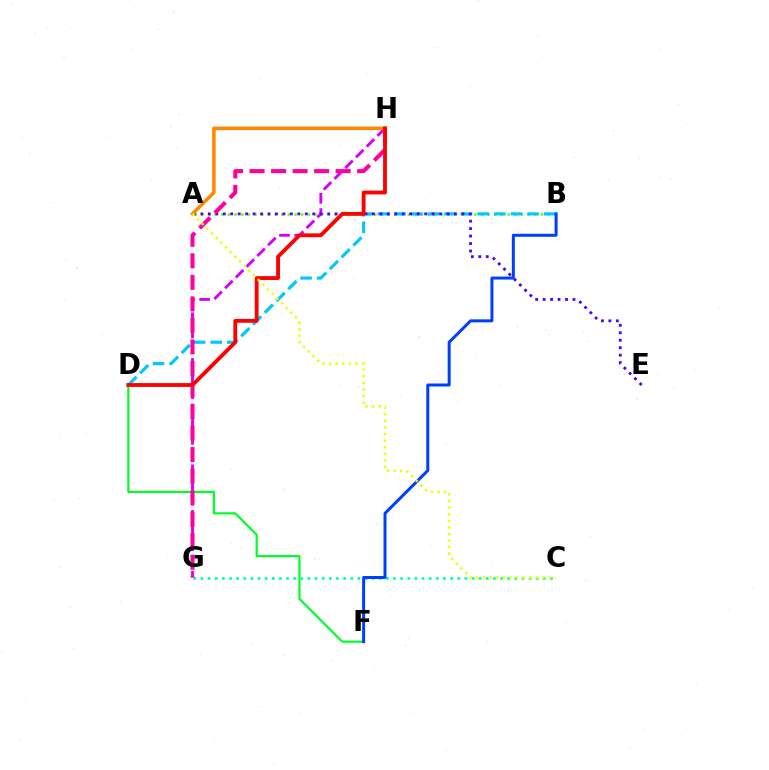{('A', 'B'): [{'color': '#66ff00', 'line_style': 'dotted', 'thickness': 1.81}], ('B', 'D'): [{'color': '#00c7ff', 'line_style': 'dashed', 'thickness': 2.26}], ('C', 'G'): [{'color': '#00ffaf', 'line_style': 'dotted', 'thickness': 1.94}], ('D', 'F'): [{'color': '#00ff27', 'line_style': 'solid', 'thickness': 1.58}], ('G', 'H'): [{'color': '#d600ff', 'line_style': 'dashed', 'thickness': 2.07}, {'color': '#ff00a0', 'line_style': 'dashed', 'thickness': 2.92}], ('A', 'E'): [{'color': '#4f00ff', 'line_style': 'dotted', 'thickness': 2.03}], ('A', 'H'): [{'color': '#ff8800', 'line_style': 'solid', 'thickness': 2.55}], ('D', 'H'): [{'color': '#ff0000', 'line_style': 'solid', 'thickness': 2.75}], ('B', 'F'): [{'color': '#003fff', 'line_style': 'solid', 'thickness': 2.16}], ('A', 'C'): [{'color': '#eeff00', 'line_style': 'dotted', 'thickness': 1.79}]}